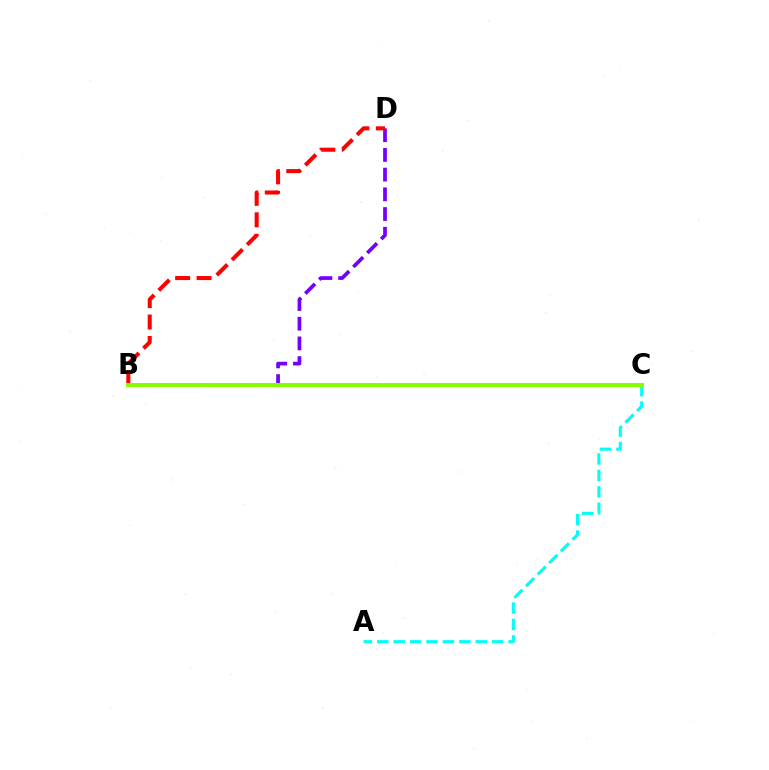{('B', 'D'): [{'color': '#7200ff', 'line_style': 'dashed', 'thickness': 2.68}, {'color': '#ff0000', 'line_style': 'dashed', 'thickness': 2.91}], ('A', 'C'): [{'color': '#00fff6', 'line_style': 'dashed', 'thickness': 2.23}], ('B', 'C'): [{'color': '#84ff00', 'line_style': 'solid', 'thickness': 2.87}]}